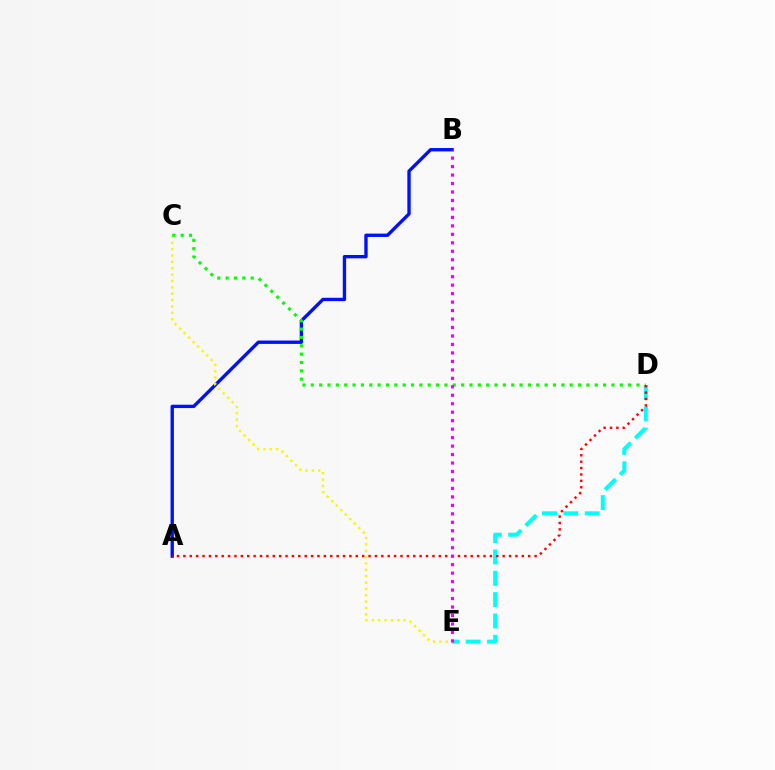{('D', 'E'): [{'color': '#00fff6', 'line_style': 'dashed', 'thickness': 2.9}], ('A', 'B'): [{'color': '#0010ff', 'line_style': 'solid', 'thickness': 2.42}], ('C', 'E'): [{'color': '#fcf500', 'line_style': 'dotted', 'thickness': 1.73}], ('C', 'D'): [{'color': '#08ff00', 'line_style': 'dotted', 'thickness': 2.27}], ('A', 'D'): [{'color': '#ff0000', 'line_style': 'dotted', 'thickness': 1.73}], ('B', 'E'): [{'color': '#ee00ff', 'line_style': 'dotted', 'thickness': 2.3}]}